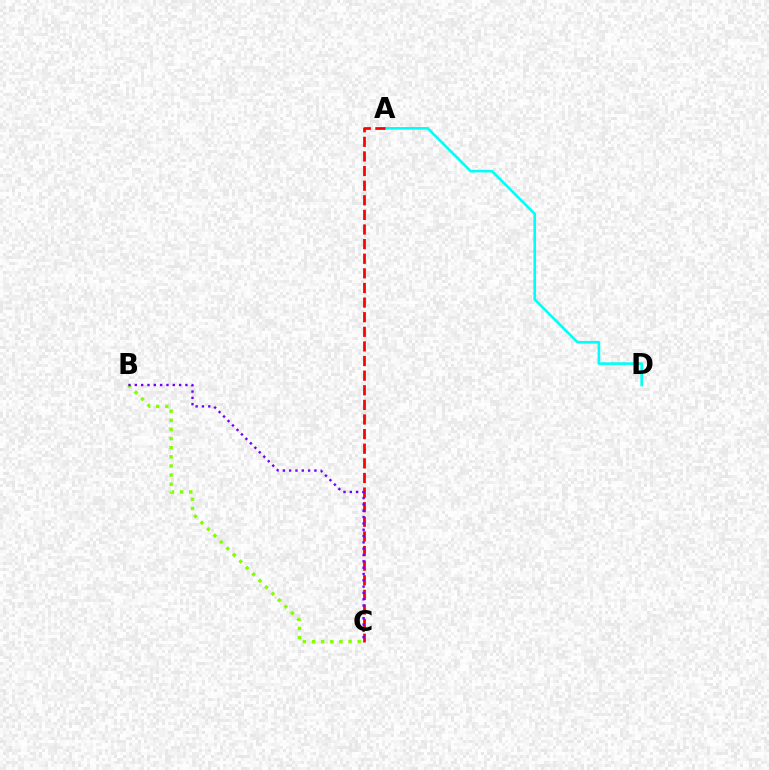{('A', 'D'): [{'color': '#00fff6', 'line_style': 'solid', 'thickness': 1.89}], ('A', 'C'): [{'color': '#ff0000', 'line_style': 'dashed', 'thickness': 1.99}], ('B', 'C'): [{'color': '#84ff00', 'line_style': 'dotted', 'thickness': 2.48}, {'color': '#7200ff', 'line_style': 'dotted', 'thickness': 1.72}]}